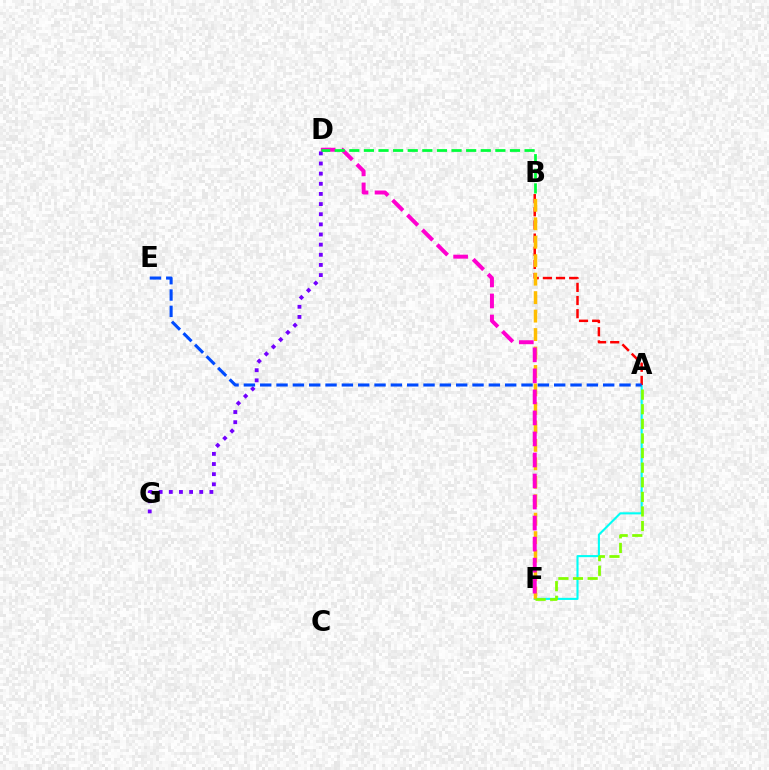{('A', 'F'): [{'color': '#00fff6', 'line_style': 'solid', 'thickness': 1.51}, {'color': '#84ff00', 'line_style': 'dashed', 'thickness': 1.98}], ('A', 'B'): [{'color': '#ff0000', 'line_style': 'dashed', 'thickness': 1.79}], ('B', 'F'): [{'color': '#ffbd00', 'line_style': 'dashed', 'thickness': 2.51}], ('D', 'F'): [{'color': '#ff00cf', 'line_style': 'dashed', 'thickness': 2.86}], ('D', 'G'): [{'color': '#7200ff', 'line_style': 'dotted', 'thickness': 2.76}], ('B', 'D'): [{'color': '#00ff39', 'line_style': 'dashed', 'thickness': 1.98}], ('A', 'E'): [{'color': '#004bff', 'line_style': 'dashed', 'thickness': 2.22}]}